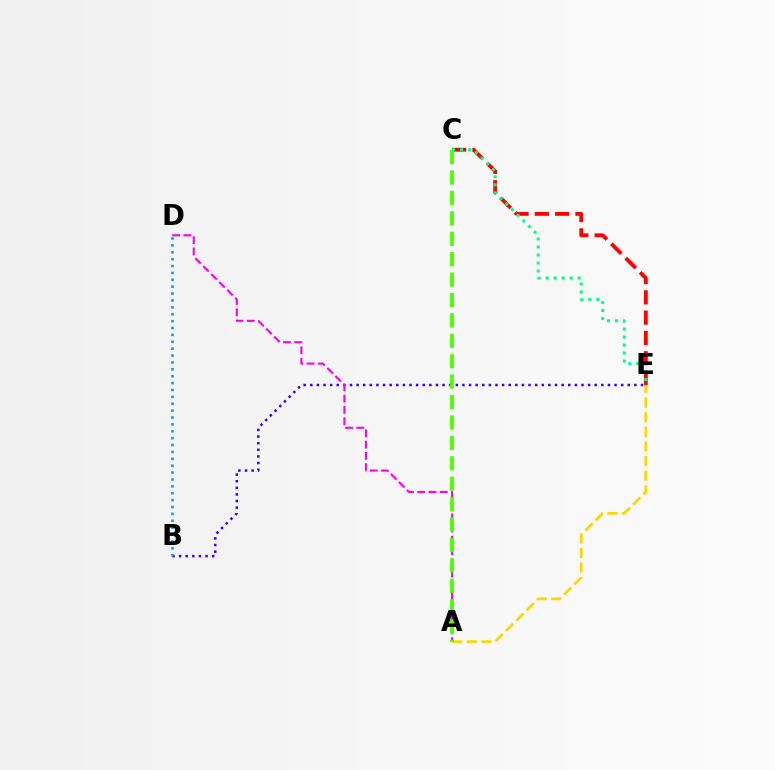{('B', 'E'): [{'color': '#3700ff', 'line_style': 'dotted', 'thickness': 1.8}], ('C', 'E'): [{'color': '#ff0000', 'line_style': 'dashed', 'thickness': 2.76}, {'color': '#00ff86', 'line_style': 'dotted', 'thickness': 2.18}], ('A', 'D'): [{'color': '#ff00ed', 'line_style': 'dashed', 'thickness': 1.53}], ('A', 'E'): [{'color': '#ffd500', 'line_style': 'dashed', 'thickness': 1.98}], ('A', 'C'): [{'color': '#4fff00', 'line_style': 'dashed', 'thickness': 2.77}], ('B', 'D'): [{'color': '#009eff', 'line_style': 'dotted', 'thickness': 1.87}]}